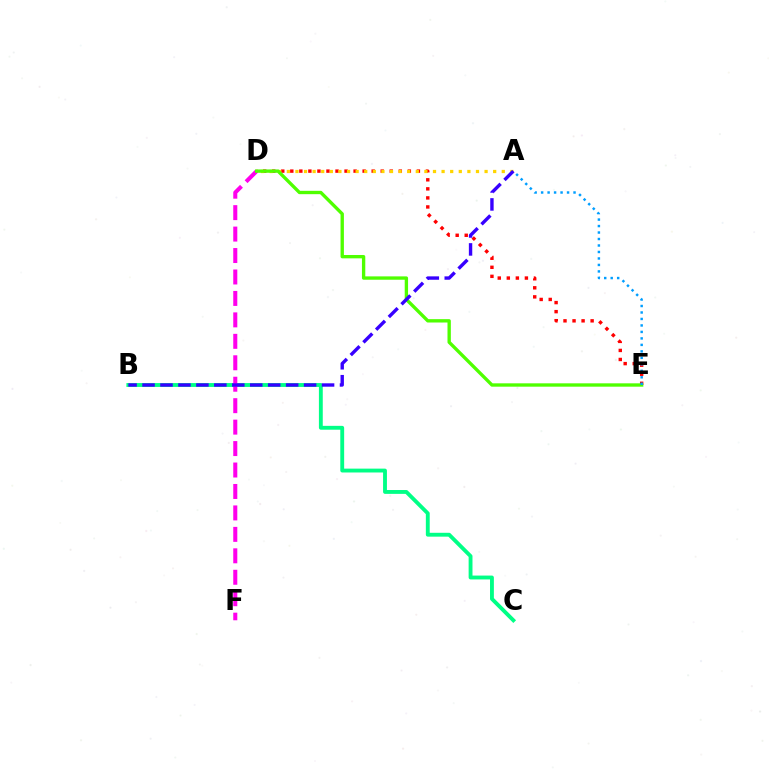{('D', 'E'): [{'color': '#ff0000', 'line_style': 'dotted', 'thickness': 2.46}, {'color': '#4fff00', 'line_style': 'solid', 'thickness': 2.41}], ('A', 'D'): [{'color': '#ffd500', 'line_style': 'dotted', 'thickness': 2.34}], ('B', 'C'): [{'color': '#00ff86', 'line_style': 'solid', 'thickness': 2.78}], ('D', 'F'): [{'color': '#ff00ed', 'line_style': 'dashed', 'thickness': 2.91}], ('A', 'B'): [{'color': '#3700ff', 'line_style': 'dashed', 'thickness': 2.44}], ('A', 'E'): [{'color': '#009eff', 'line_style': 'dotted', 'thickness': 1.76}]}